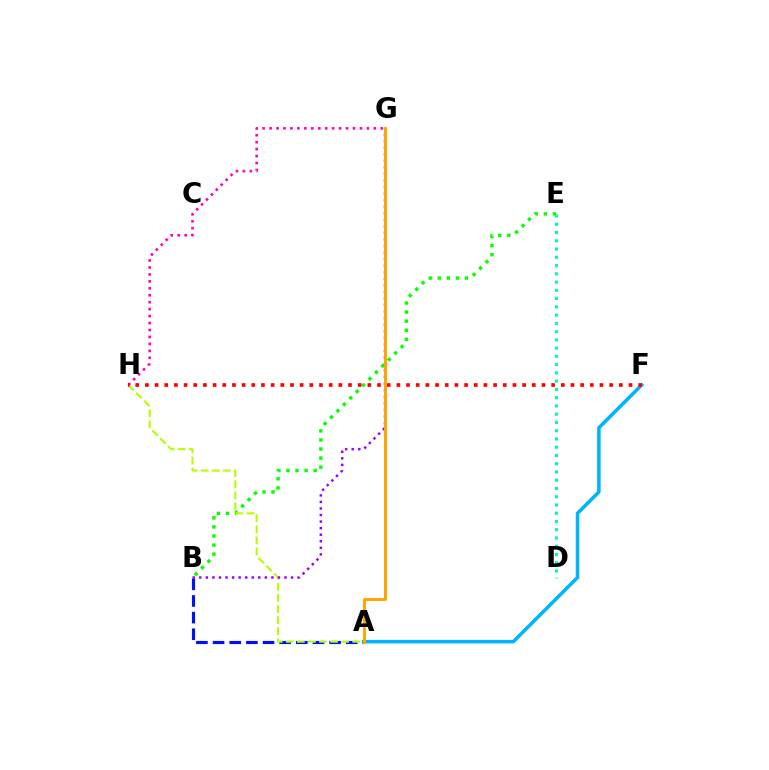{('A', 'B'): [{'color': '#0010ff', 'line_style': 'dashed', 'thickness': 2.26}], ('B', 'E'): [{'color': '#08ff00', 'line_style': 'dotted', 'thickness': 2.46}], ('A', 'H'): [{'color': '#b3ff00', 'line_style': 'dashed', 'thickness': 1.5}], ('A', 'F'): [{'color': '#00b5ff', 'line_style': 'solid', 'thickness': 2.54}], ('G', 'H'): [{'color': '#ff00bd', 'line_style': 'dotted', 'thickness': 1.89}], ('F', 'H'): [{'color': '#ff0000', 'line_style': 'dotted', 'thickness': 2.63}], ('B', 'G'): [{'color': '#9b00ff', 'line_style': 'dotted', 'thickness': 1.78}], ('A', 'G'): [{'color': '#ffa500', 'line_style': 'solid', 'thickness': 2.11}], ('D', 'E'): [{'color': '#00ff9d', 'line_style': 'dotted', 'thickness': 2.24}]}